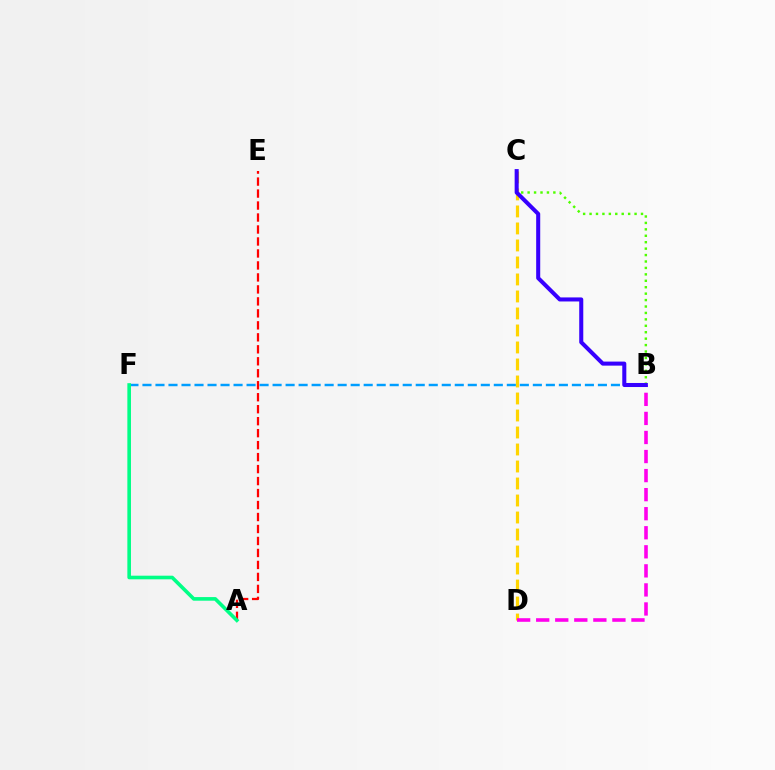{('C', 'D'): [{'color': '#ffd500', 'line_style': 'dashed', 'thickness': 2.31}], ('B', 'D'): [{'color': '#ff00ed', 'line_style': 'dashed', 'thickness': 2.59}], ('B', 'C'): [{'color': '#4fff00', 'line_style': 'dotted', 'thickness': 1.75}, {'color': '#3700ff', 'line_style': 'solid', 'thickness': 2.91}], ('A', 'E'): [{'color': '#ff0000', 'line_style': 'dashed', 'thickness': 1.63}], ('B', 'F'): [{'color': '#009eff', 'line_style': 'dashed', 'thickness': 1.77}], ('A', 'F'): [{'color': '#00ff86', 'line_style': 'solid', 'thickness': 2.6}]}